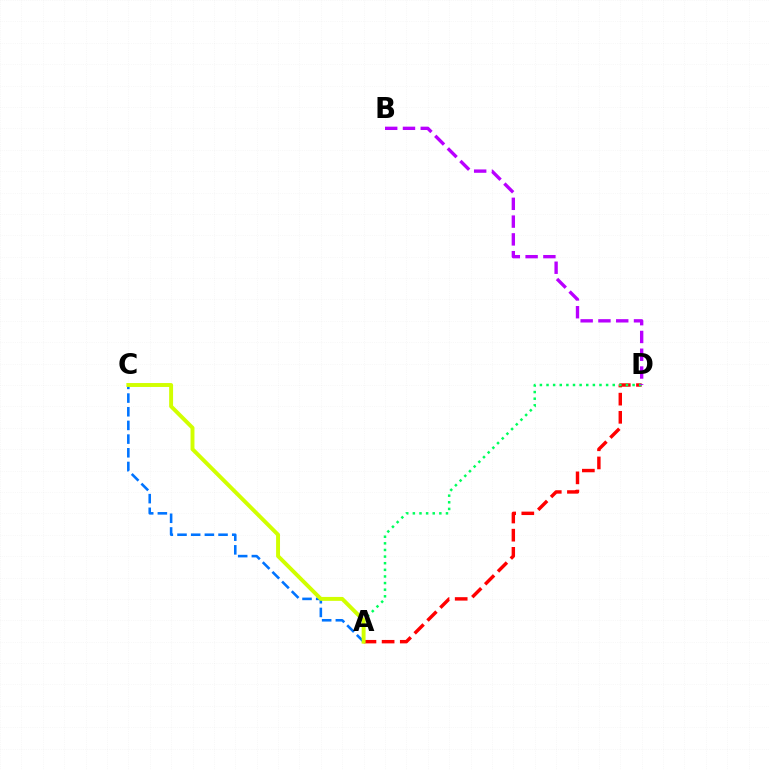{('A', 'D'): [{'color': '#ff0000', 'line_style': 'dashed', 'thickness': 2.47}, {'color': '#00ff5c', 'line_style': 'dotted', 'thickness': 1.8}], ('A', 'C'): [{'color': '#0074ff', 'line_style': 'dashed', 'thickness': 1.86}, {'color': '#d1ff00', 'line_style': 'solid', 'thickness': 2.82}], ('B', 'D'): [{'color': '#b900ff', 'line_style': 'dashed', 'thickness': 2.42}]}